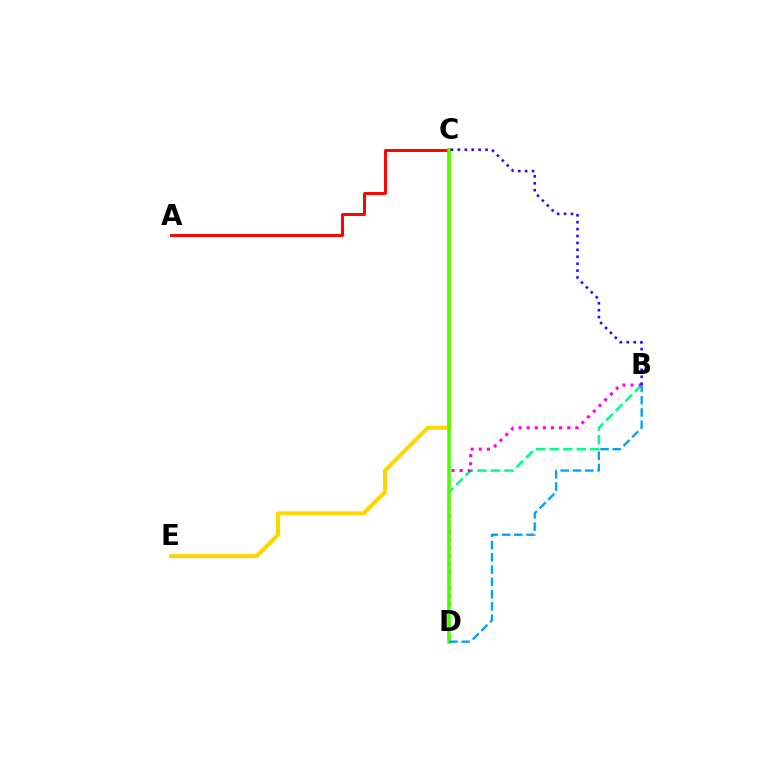{('C', 'E'): [{'color': '#ffd500', 'line_style': 'solid', 'thickness': 2.9}], ('B', 'D'): [{'color': '#00ff86', 'line_style': 'dashed', 'thickness': 1.84}, {'color': '#ff00ed', 'line_style': 'dotted', 'thickness': 2.2}, {'color': '#009eff', 'line_style': 'dashed', 'thickness': 1.66}], ('A', 'C'): [{'color': '#ff0000', 'line_style': 'solid', 'thickness': 2.11}], ('C', 'D'): [{'color': '#4fff00', 'line_style': 'solid', 'thickness': 2.54}], ('B', 'C'): [{'color': '#3700ff', 'line_style': 'dotted', 'thickness': 1.88}]}